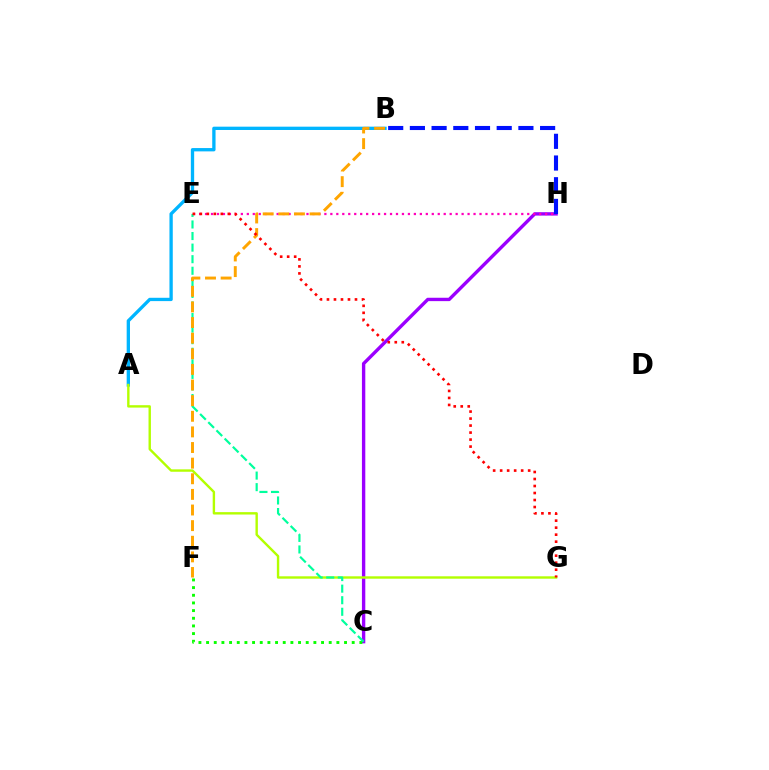{('C', 'H'): [{'color': '#9b00ff', 'line_style': 'solid', 'thickness': 2.43}], ('E', 'H'): [{'color': '#ff00bd', 'line_style': 'dotted', 'thickness': 1.62}], ('A', 'B'): [{'color': '#00b5ff', 'line_style': 'solid', 'thickness': 2.39}], ('B', 'H'): [{'color': '#0010ff', 'line_style': 'dashed', 'thickness': 2.95}], ('C', 'F'): [{'color': '#08ff00', 'line_style': 'dotted', 'thickness': 2.08}], ('A', 'G'): [{'color': '#b3ff00', 'line_style': 'solid', 'thickness': 1.73}], ('C', 'E'): [{'color': '#00ff9d', 'line_style': 'dashed', 'thickness': 1.57}], ('B', 'F'): [{'color': '#ffa500', 'line_style': 'dashed', 'thickness': 2.12}], ('E', 'G'): [{'color': '#ff0000', 'line_style': 'dotted', 'thickness': 1.9}]}